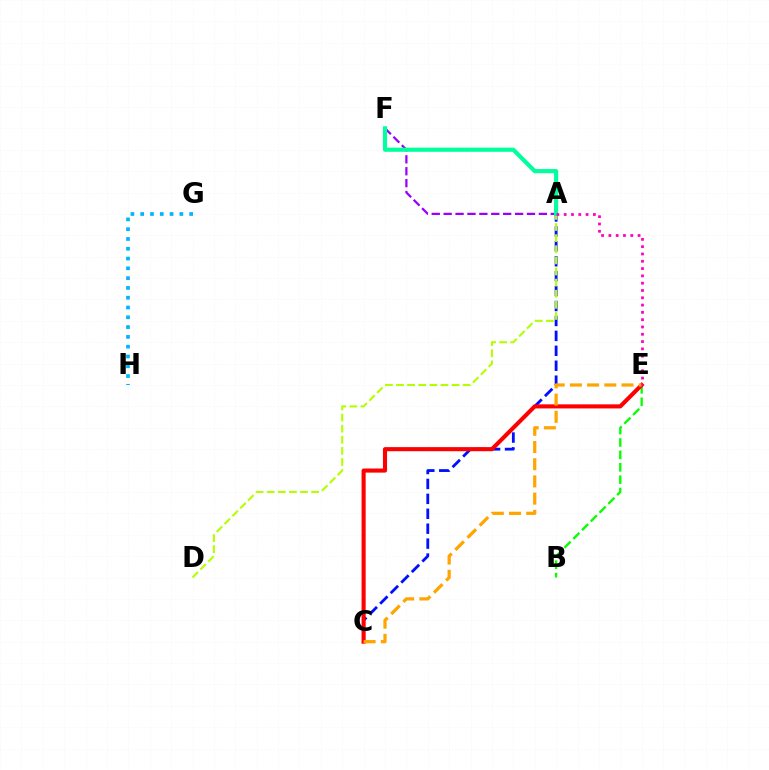{('A', 'F'): [{'color': '#9b00ff', 'line_style': 'dashed', 'thickness': 1.62}, {'color': '#00ff9d', 'line_style': 'solid', 'thickness': 2.97}], ('B', 'E'): [{'color': '#08ff00', 'line_style': 'dashed', 'thickness': 1.69}], ('G', 'H'): [{'color': '#00b5ff', 'line_style': 'dotted', 'thickness': 2.66}], ('A', 'C'): [{'color': '#0010ff', 'line_style': 'dashed', 'thickness': 2.03}], ('C', 'E'): [{'color': '#ff0000', 'line_style': 'solid', 'thickness': 2.95}, {'color': '#ffa500', 'line_style': 'dashed', 'thickness': 2.34}], ('A', 'D'): [{'color': '#b3ff00', 'line_style': 'dashed', 'thickness': 1.51}], ('A', 'E'): [{'color': '#ff00bd', 'line_style': 'dotted', 'thickness': 1.98}]}